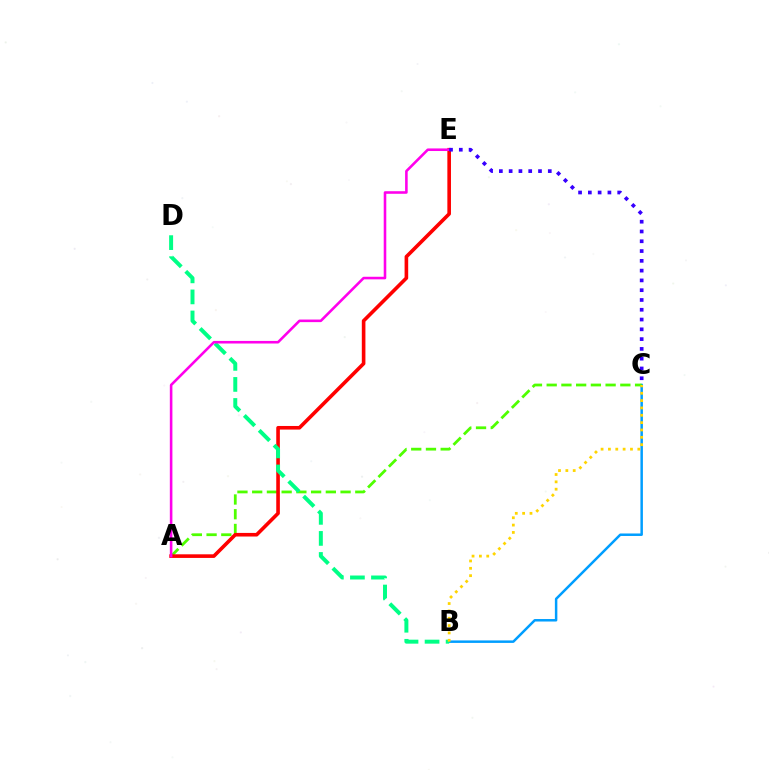{('B', 'C'): [{'color': '#009eff', 'line_style': 'solid', 'thickness': 1.79}, {'color': '#ffd500', 'line_style': 'dotted', 'thickness': 2.0}], ('A', 'C'): [{'color': '#4fff00', 'line_style': 'dashed', 'thickness': 2.0}], ('A', 'E'): [{'color': '#ff0000', 'line_style': 'solid', 'thickness': 2.6}, {'color': '#ff00ed', 'line_style': 'solid', 'thickness': 1.86}], ('B', 'D'): [{'color': '#00ff86', 'line_style': 'dashed', 'thickness': 2.86}], ('C', 'E'): [{'color': '#3700ff', 'line_style': 'dotted', 'thickness': 2.66}]}